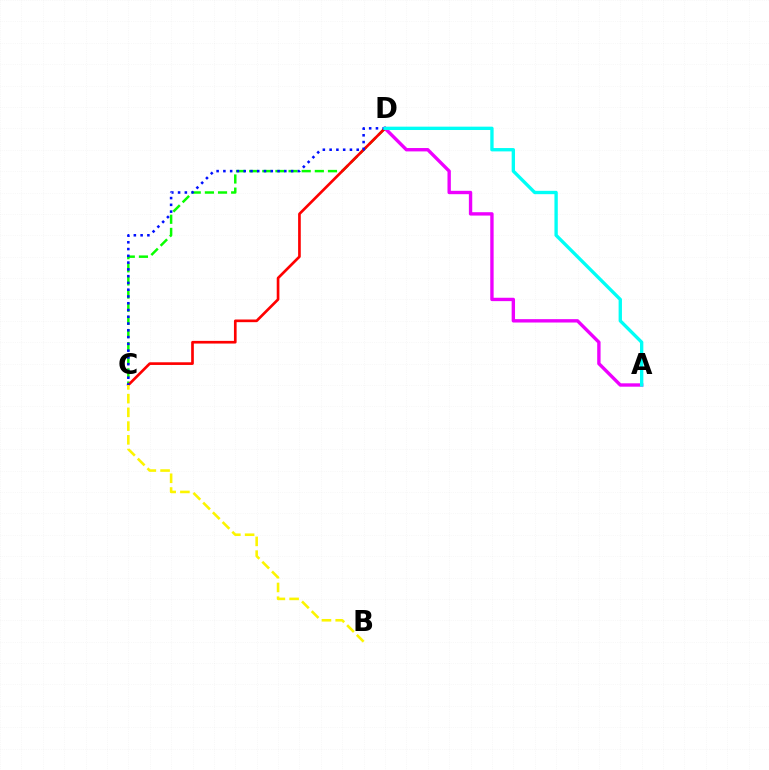{('A', 'D'): [{'color': '#ee00ff', 'line_style': 'solid', 'thickness': 2.43}, {'color': '#00fff6', 'line_style': 'solid', 'thickness': 2.41}], ('C', 'D'): [{'color': '#08ff00', 'line_style': 'dashed', 'thickness': 1.78}, {'color': '#ff0000', 'line_style': 'solid', 'thickness': 1.92}, {'color': '#0010ff', 'line_style': 'dotted', 'thickness': 1.84}], ('B', 'C'): [{'color': '#fcf500', 'line_style': 'dashed', 'thickness': 1.87}]}